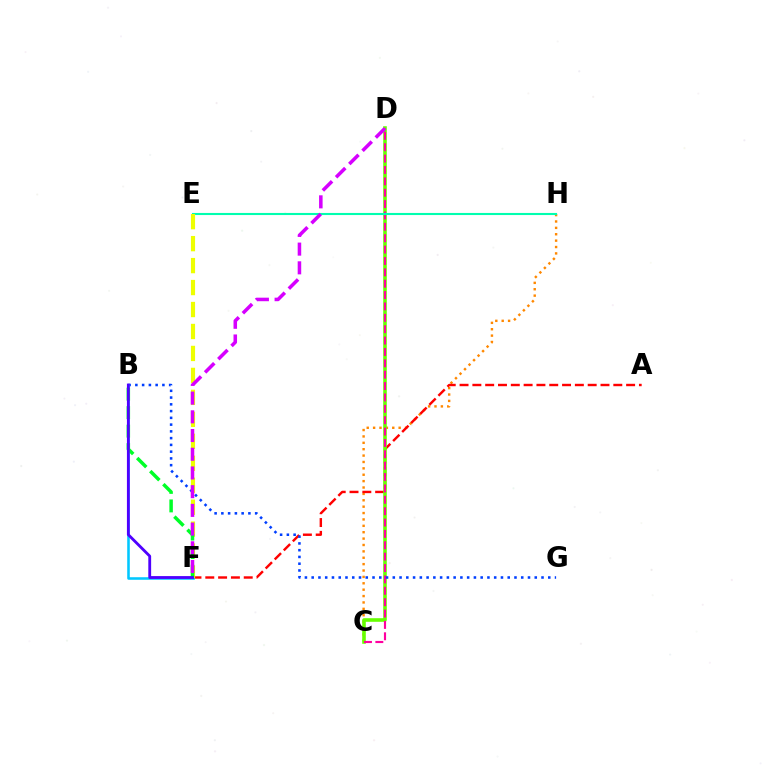{('C', 'H'): [{'color': '#ff8800', 'line_style': 'dotted', 'thickness': 1.73}], ('A', 'F'): [{'color': '#ff0000', 'line_style': 'dashed', 'thickness': 1.74}], ('C', 'D'): [{'color': '#66ff00', 'line_style': 'solid', 'thickness': 2.59}, {'color': '#ff00a0', 'line_style': 'dashed', 'thickness': 1.55}], ('B', 'G'): [{'color': '#003fff', 'line_style': 'dotted', 'thickness': 1.84}], ('B', 'F'): [{'color': '#00c7ff', 'line_style': 'solid', 'thickness': 1.84}, {'color': '#00ff27', 'line_style': 'dashed', 'thickness': 2.51}, {'color': '#4f00ff', 'line_style': 'solid', 'thickness': 2.03}], ('E', 'H'): [{'color': '#00ffaf', 'line_style': 'solid', 'thickness': 1.51}], ('E', 'F'): [{'color': '#eeff00', 'line_style': 'dashed', 'thickness': 2.98}], ('D', 'F'): [{'color': '#d600ff', 'line_style': 'dashed', 'thickness': 2.54}]}